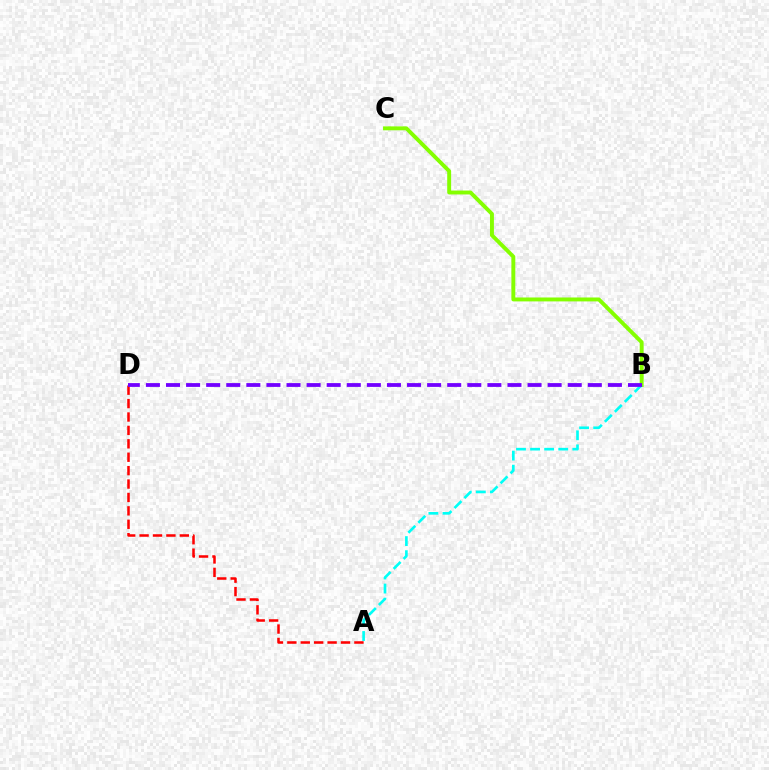{('A', 'D'): [{'color': '#ff0000', 'line_style': 'dashed', 'thickness': 1.82}], ('B', 'C'): [{'color': '#84ff00', 'line_style': 'solid', 'thickness': 2.82}], ('A', 'B'): [{'color': '#00fff6', 'line_style': 'dashed', 'thickness': 1.91}], ('B', 'D'): [{'color': '#7200ff', 'line_style': 'dashed', 'thickness': 2.73}]}